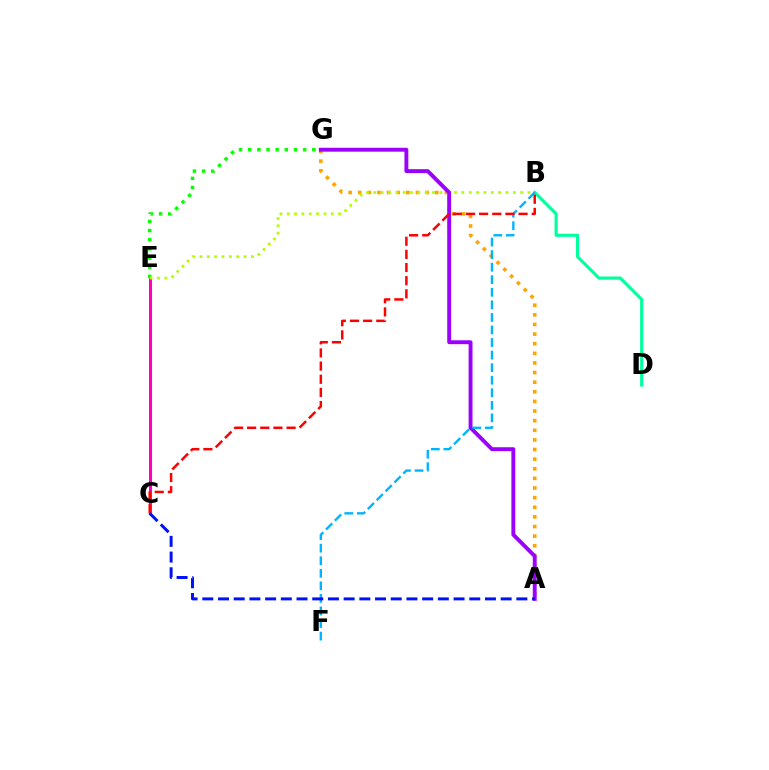{('C', 'E'): [{'color': '#ff00bd', 'line_style': 'solid', 'thickness': 2.2}], ('B', 'D'): [{'color': '#00ff9d', 'line_style': 'solid', 'thickness': 2.24}], ('E', 'G'): [{'color': '#08ff00', 'line_style': 'dotted', 'thickness': 2.49}], ('A', 'G'): [{'color': '#ffa500', 'line_style': 'dotted', 'thickness': 2.61}, {'color': '#9b00ff', 'line_style': 'solid', 'thickness': 2.8}], ('B', 'E'): [{'color': '#b3ff00', 'line_style': 'dotted', 'thickness': 1.99}], ('B', 'F'): [{'color': '#00b5ff', 'line_style': 'dashed', 'thickness': 1.71}], ('B', 'C'): [{'color': '#ff0000', 'line_style': 'dashed', 'thickness': 1.79}], ('A', 'C'): [{'color': '#0010ff', 'line_style': 'dashed', 'thickness': 2.13}]}